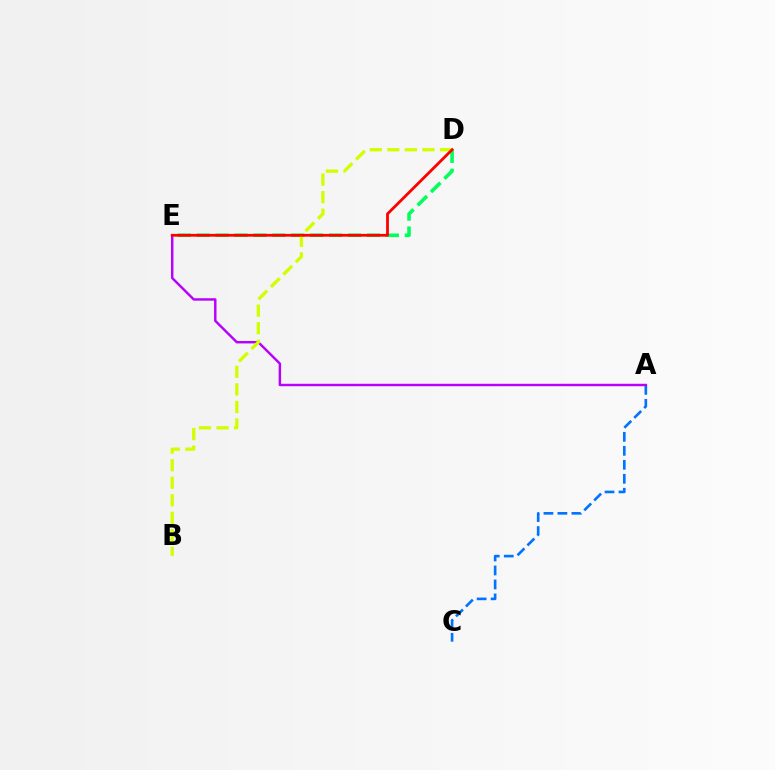{('A', 'C'): [{'color': '#0074ff', 'line_style': 'dashed', 'thickness': 1.9}], ('A', 'E'): [{'color': '#b900ff', 'line_style': 'solid', 'thickness': 1.76}], ('D', 'E'): [{'color': '#00ff5c', 'line_style': 'dashed', 'thickness': 2.57}, {'color': '#ff0000', 'line_style': 'solid', 'thickness': 2.01}], ('B', 'D'): [{'color': '#d1ff00', 'line_style': 'dashed', 'thickness': 2.38}]}